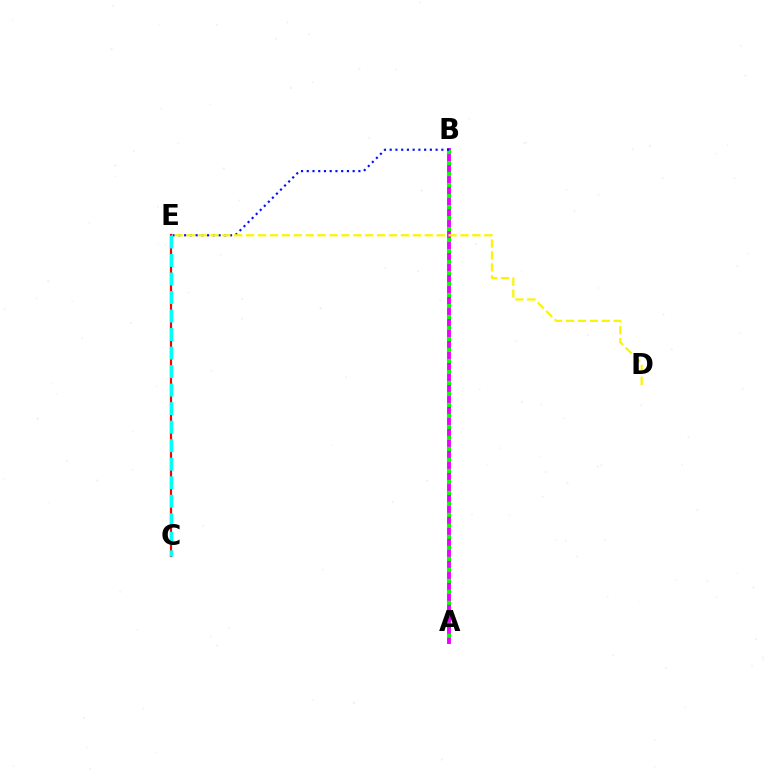{('A', 'B'): [{'color': '#ee00ff', 'line_style': 'solid', 'thickness': 2.8}, {'color': '#08ff00', 'line_style': 'dotted', 'thickness': 2.99}], ('B', 'E'): [{'color': '#0010ff', 'line_style': 'dotted', 'thickness': 1.56}], ('C', 'E'): [{'color': '#ff0000', 'line_style': 'solid', 'thickness': 1.58}, {'color': '#00fff6', 'line_style': 'dashed', 'thickness': 2.52}], ('D', 'E'): [{'color': '#fcf500', 'line_style': 'dashed', 'thickness': 1.62}]}